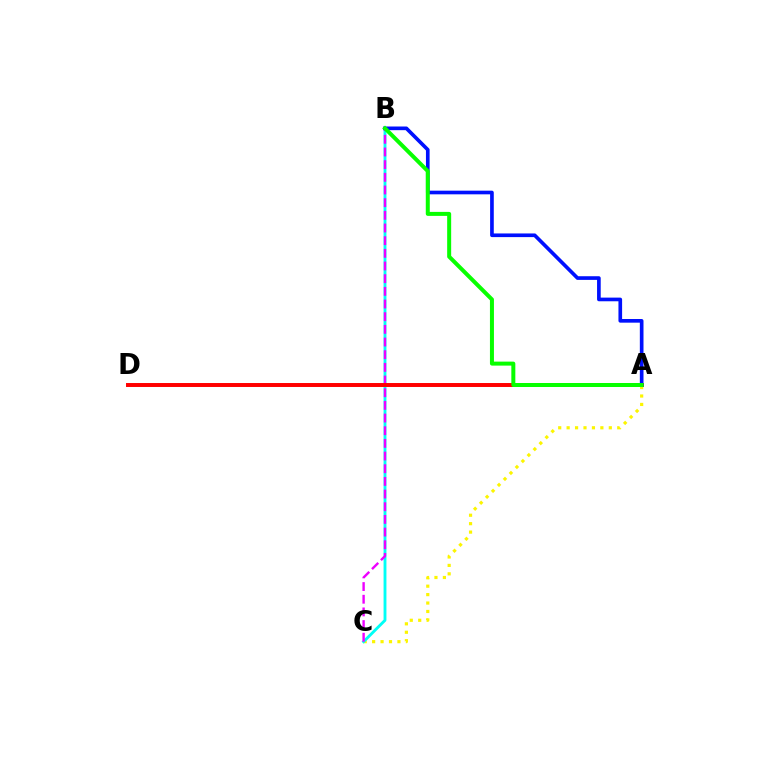{('A', 'C'): [{'color': '#fcf500', 'line_style': 'dotted', 'thickness': 2.29}], ('B', 'C'): [{'color': '#00fff6', 'line_style': 'solid', 'thickness': 2.06}, {'color': '#ee00ff', 'line_style': 'dashed', 'thickness': 1.72}], ('A', 'D'): [{'color': '#ff0000', 'line_style': 'solid', 'thickness': 2.85}], ('A', 'B'): [{'color': '#0010ff', 'line_style': 'solid', 'thickness': 2.63}, {'color': '#08ff00', 'line_style': 'solid', 'thickness': 2.88}]}